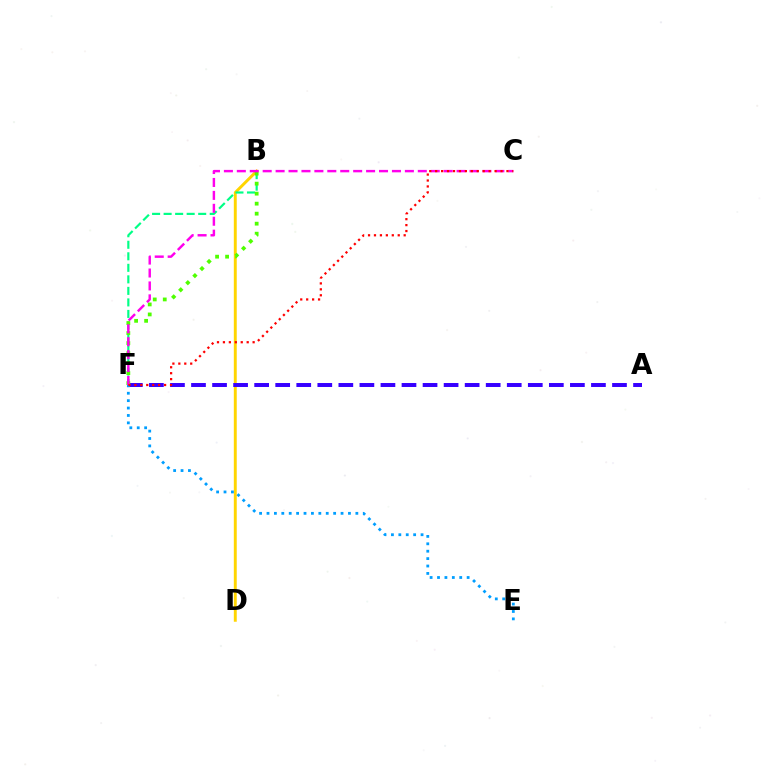{('B', 'D'): [{'color': '#ffd500', 'line_style': 'solid', 'thickness': 2.11}], ('A', 'F'): [{'color': '#3700ff', 'line_style': 'dashed', 'thickness': 2.86}], ('B', 'F'): [{'color': '#00ff86', 'line_style': 'dashed', 'thickness': 1.57}, {'color': '#4fff00', 'line_style': 'dotted', 'thickness': 2.72}], ('E', 'F'): [{'color': '#009eff', 'line_style': 'dotted', 'thickness': 2.01}], ('C', 'F'): [{'color': '#ff00ed', 'line_style': 'dashed', 'thickness': 1.76}, {'color': '#ff0000', 'line_style': 'dotted', 'thickness': 1.61}]}